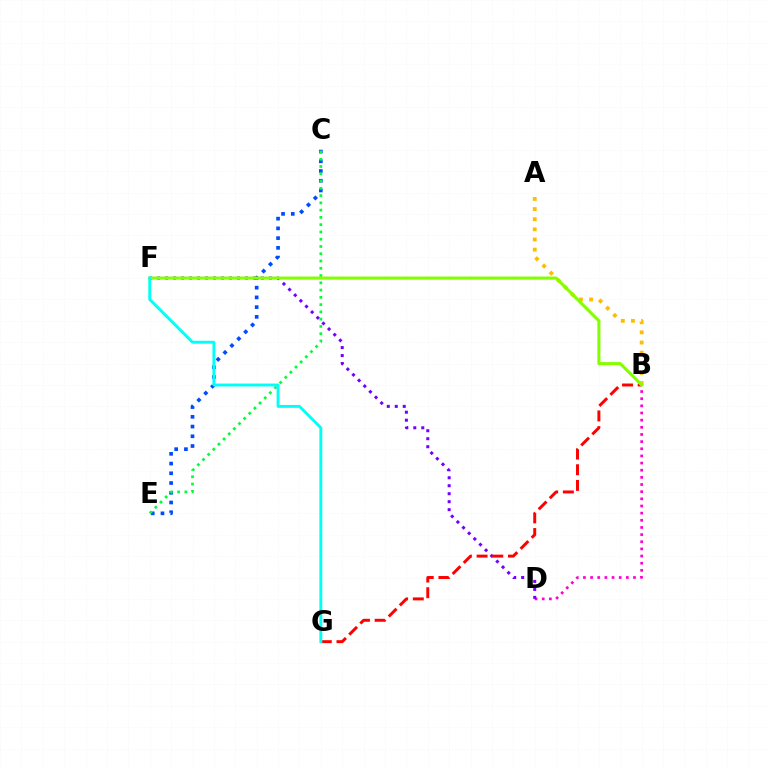{('C', 'E'): [{'color': '#004bff', 'line_style': 'dotted', 'thickness': 2.64}, {'color': '#00ff39', 'line_style': 'dotted', 'thickness': 1.97}], ('B', 'D'): [{'color': '#ff00cf', 'line_style': 'dotted', 'thickness': 1.94}], ('D', 'F'): [{'color': '#7200ff', 'line_style': 'dotted', 'thickness': 2.17}], ('A', 'B'): [{'color': '#ffbd00', 'line_style': 'dotted', 'thickness': 2.76}], ('B', 'G'): [{'color': '#ff0000', 'line_style': 'dashed', 'thickness': 2.13}], ('B', 'F'): [{'color': '#84ff00', 'line_style': 'solid', 'thickness': 2.21}], ('F', 'G'): [{'color': '#00fff6', 'line_style': 'solid', 'thickness': 2.09}]}